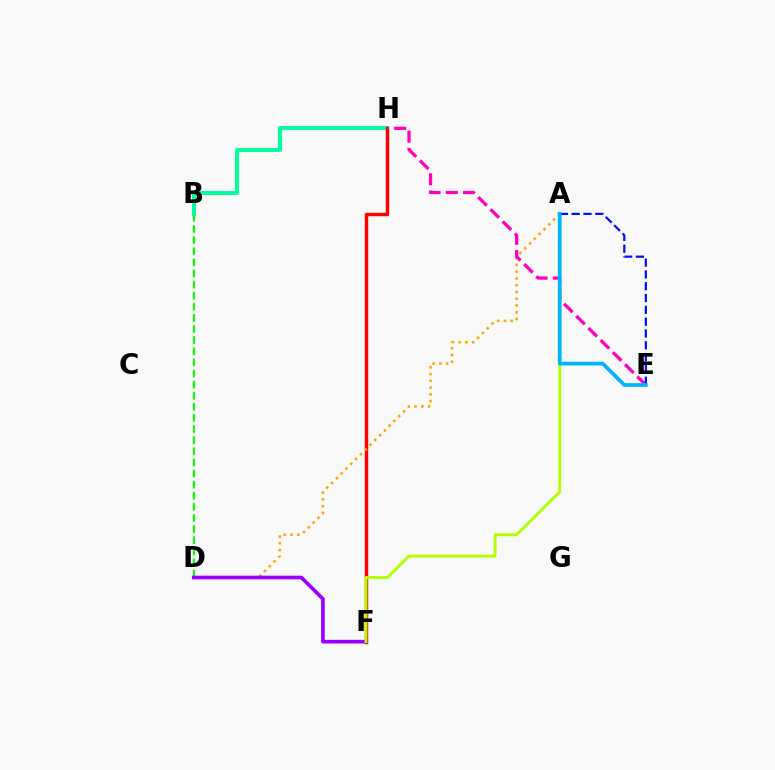{('B', 'D'): [{'color': '#08ff00', 'line_style': 'dashed', 'thickness': 1.51}], ('B', 'H'): [{'color': '#00ff9d', 'line_style': 'solid', 'thickness': 2.85}], ('F', 'H'): [{'color': '#ff0000', 'line_style': 'solid', 'thickness': 2.5}], ('A', 'D'): [{'color': '#ffa500', 'line_style': 'dotted', 'thickness': 1.84}], ('D', 'F'): [{'color': '#9b00ff', 'line_style': 'solid', 'thickness': 2.64}], ('E', 'H'): [{'color': '#ff00bd', 'line_style': 'dashed', 'thickness': 2.34}], ('A', 'F'): [{'color': '#b3ff00', 'line_style': 'solid', 'thickness': 2.07}], ('A', 'E'): [{'color': '#0010ff', 'line_style': 'dashed', 'thickness': 1.6}, {'color': '#00b5ff', 'line_style': 'solid', 'thickness': 2.69}]}